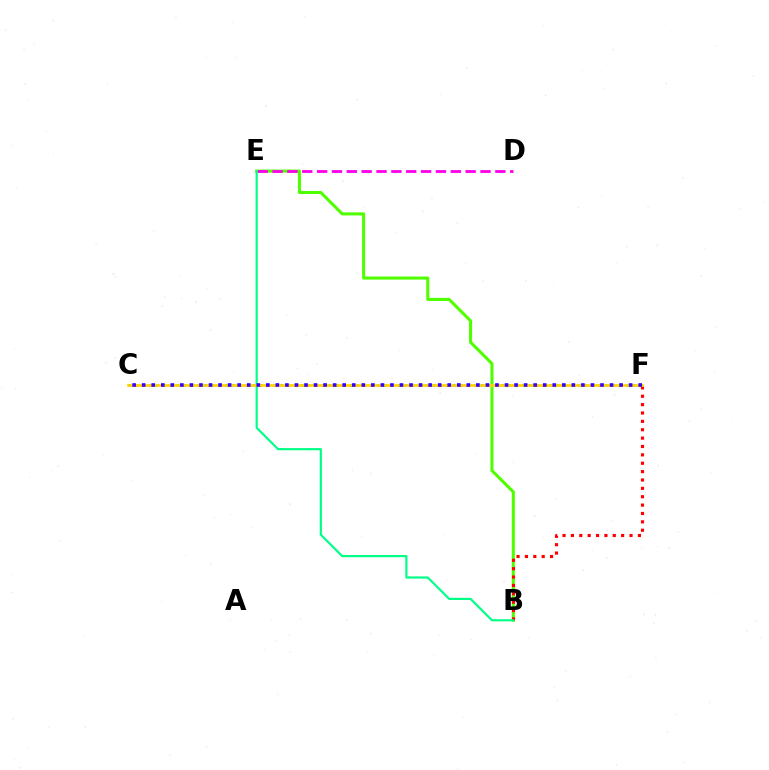{('B', 'E'): [{'color': '#4fff00', 'line_style': 'solid', 'thickness': 2.21}, {'color': '#00ff86', 'line_style': 'solid', 'thickness': 1.57}], ('B', 'F'): [{'color': '#ff0000', 'line_style': 'dotted', 'thickness': 2.27}], ('D', 'E'): [{'color': '#ff00ed', 'line_style': 'dashed', 'thickness': 2.02}], ('C', 'F'): [{'color': '#009eff', 'line_style': 'dotted', 'thickness': 1.88}, {'color': '#ffd500', 'line_style': 'solid', 'thickness': 1.94}, {'color': '#3700ff', 'line_style': 'dotted', 'thickness': 2.59}]}